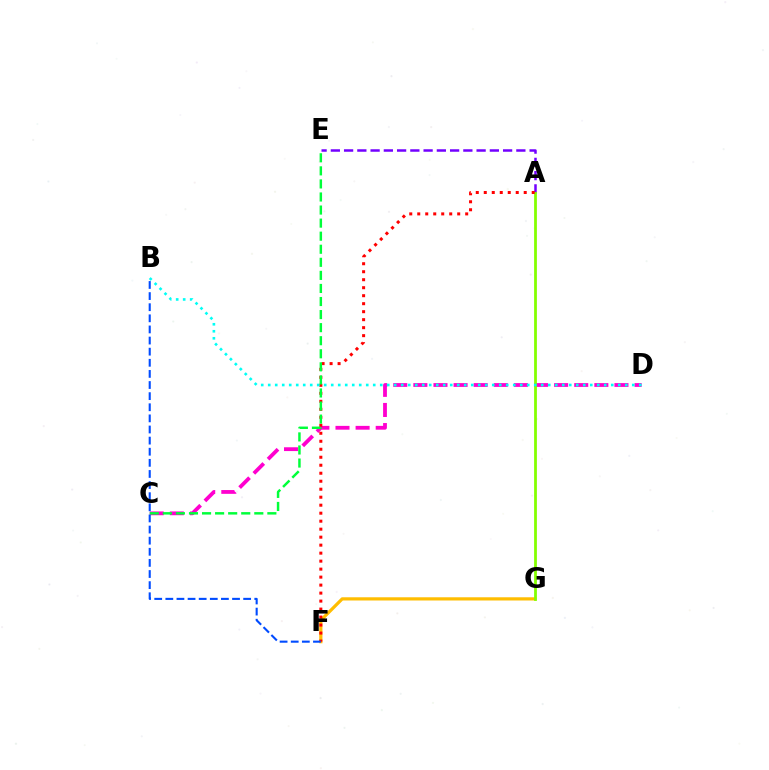{('F', 'G'): [{'color': '#ffbd00', 'line_style': 'solid', 'thickness': 2.32}], ('C', 'D'): [{'color': '#ff00cf', 'line_style': 'dashed', 'thickness': 2.73}], ('A', 'E'): [{'color': '#7200ff', 'line_style': 'dashed', 'thickness': 1.8}], ('A', 'G'): [{'color': '#84ff00', 'line_style': 'solid', 'thickness': 1.99}], ('A', 'F'): [{'color': '#ff0000', 'line_style': 'dotted', 'thickness': 2.17}], ('B', 'D'): [{'color': '#00fff6', 'line_style': 'dotted', 'thickness': 1.9}], ('B', 'F'): [{'color': '#004bff', 'line_style': 'dashed', 'thickness': 1.51}], ('C', 'E'): [{'color': '#00ff39', 'line_style': 'dashed', 'thickness': 1.77}]}